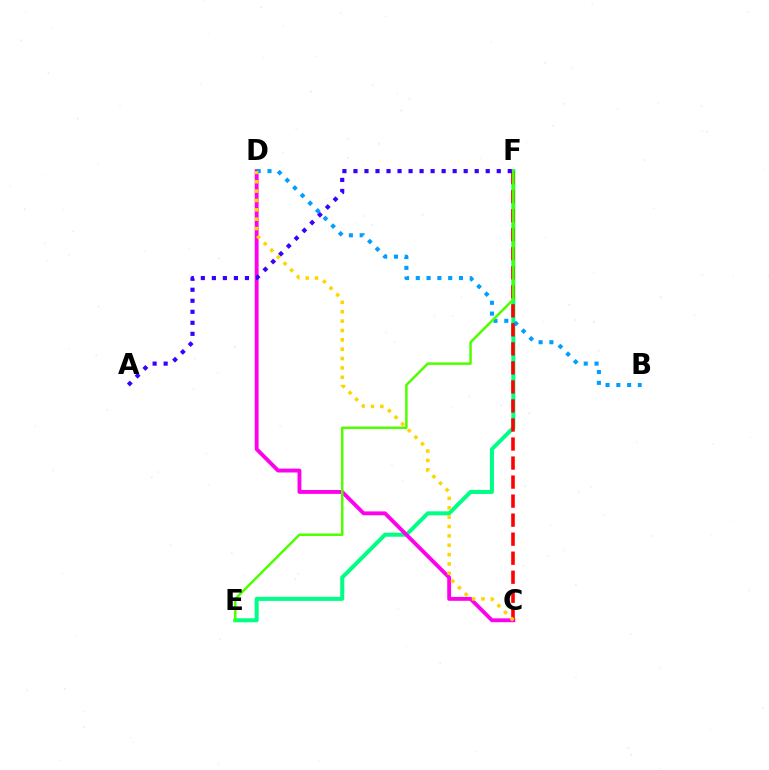{('E', 'F'): [{'color': '#00ff86', 'line_style': 'solid', 'thickness': 2.89}, {'color': '#4fff00', 'line_style': 'solid', 'thickness': 1.8}], ('C', 'D'): [{'color': '#ff00ed', 'line_style': 'solid', 'thickness': 2.78}, {'color': '#ffd500', 'line_style': 'dotted', 'thickness': 2.54}], ('B', 'D'): [{'color': '#009eff', 'line_style': 'dotted', 'thickness': 2.93}], ('C', 'F'): [{'color': '#ff0000', 'line_style': 'dashed', 'thickness': 2.58}], ('A', 'F'): [{'color': '#3700ff', 'line_style': 'dotted', 'thickness': 2.99}]}